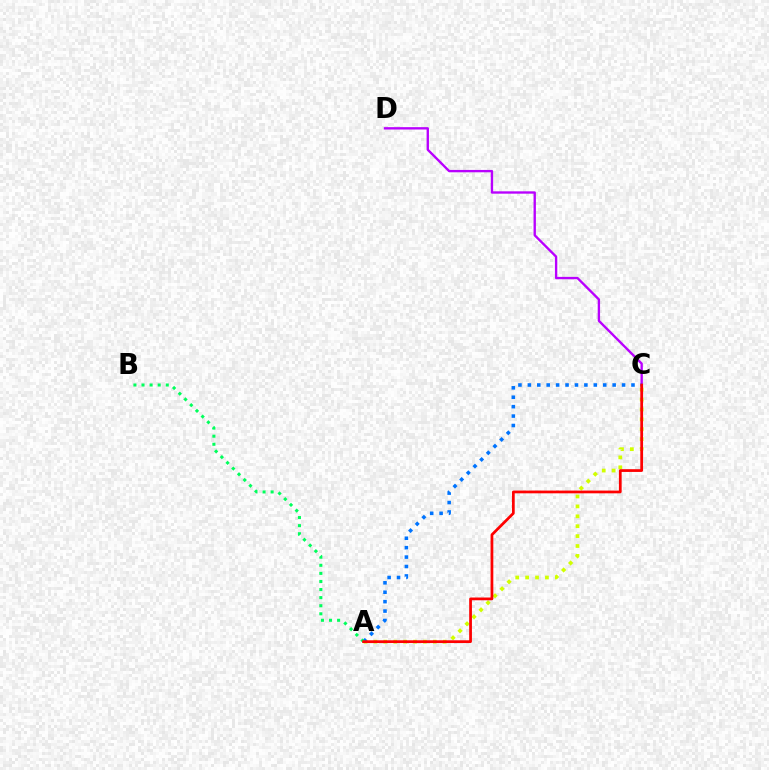{('A', 'C'): [{'color': '#d1ff00', 'line_style': 'dotted', 'thickness': 2.69}, {'color': '#0074ff', 'line_style': 'dotted', 'thickness': 2.56}, {'color': '#ff0000', 'line_style': 'solid', 'thickness': 1.98}], ('C', 'D'): [{'color': '#b900ff', 'line_style': 'solid', 'thickness': 1.7}], ('A', 'B'): [{'color': '#00ff5c', 'line_style': 'dotted', 'thickness': 2.2}]}